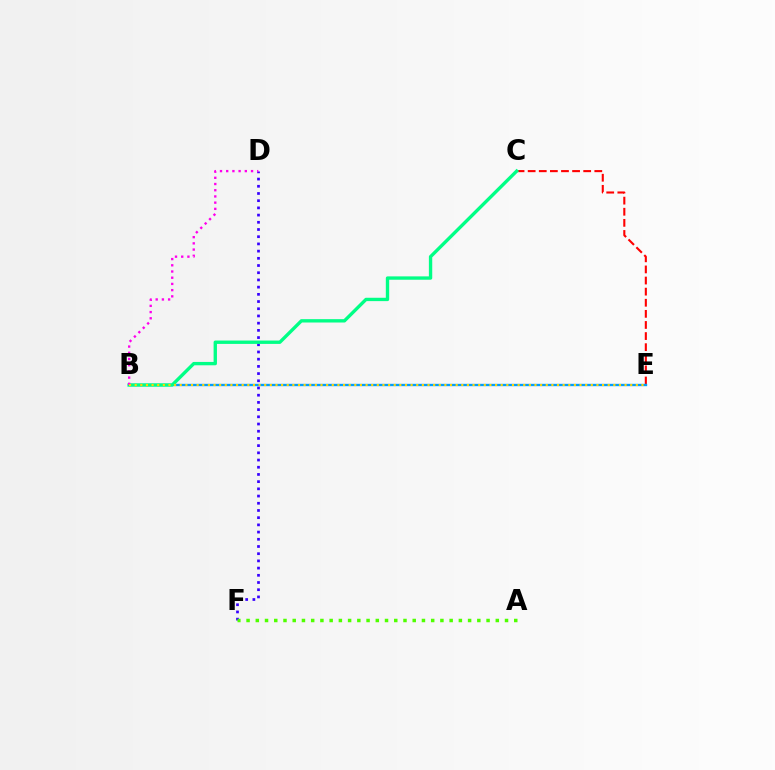{('C', 'E'): [{'color': '#ff0000', 'line_style': 'dashed', 'thickness': 1.51}], ('D', 'F'): [{'color': '#3700ff', 'line_style': 'dotted', 'thickness': 1.96}], ('A', 'F'): [{'color': '#4fff00', 'line_style': 'dotted', 'thickness': 2.51}], ('B', 'E'): [{'color': '#009eff', 'line_style': 'solid', 'thickness': 1.7}, {'color': '#ffd500', 'line_style': 'dotted', 'thickness': 1.53}], ('B', 'C'): [{'color': '#00ff86', 'line_style': 'solid', 'thickness': 2.42}], ('B', 'D'): [{'color': '#ff00ed', 'line_style': 'dotted', 'thickness': 1.69}]}